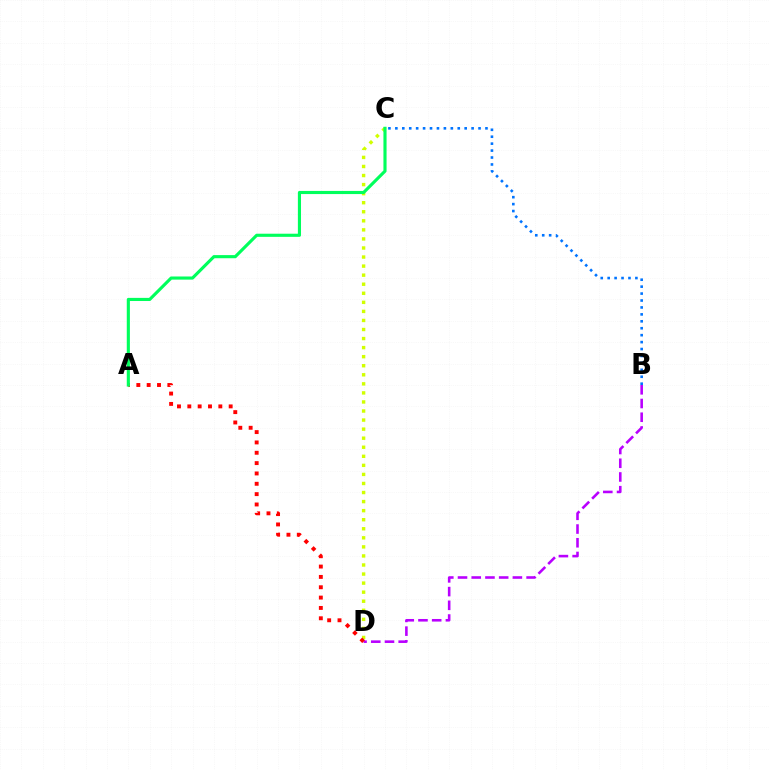{('B', 'C'): [{'color': '#0074ff', 'line_style': 'dotted', 'thickness': 1.88}], ('C', 'D'): [{'color': '#d1ff00', 'line_style': 'dotted', 'thickness': 2.46}], ('B', 'D'): [{'color': '#b900ff', 'line_style': 'dashed', 'thickness': 1.86}], ('A', 'D'): [{'color': '#ff0000', 'line_style': 'dotted', 'thickness': 2.81}], ('A', 'C'): [{'color': '#00ff5c', 'line_style': 'solid', 'thickness': 2.25}]}